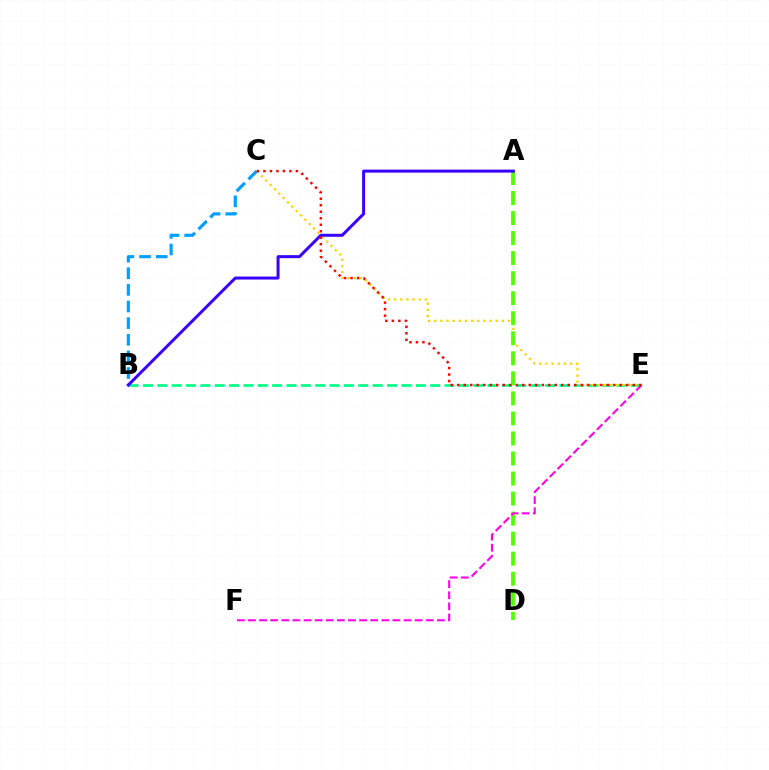{('B', 'E'): [{'color': '#00ff86', 'line_style': 'dashed', 'thickness': 1.95}], ('C', 'E'): [{'color': '#ffd500', 'line_style': 'dotted', 'thickness': 1.67}, {'color': '#ff0000', 'line_style': 'dotted', 'thickness': 1.77}], ('A', 'D'): [{'color': '#4fff00', 'line_style': 'dashed', 'thickness': 2.72}], ('E', 'F'): [{'color': '#ff00ed', 'line_style': 'dashed', 'thickness': 1.51}], ('B', 'C'): [{'color': '#009eff', 'line_style': 'dashed', 'thickness': 2.26}], ('A', 'B'): [{'color': '#3700ff', 'line_style': 'solid', 'thickness': 2.16}]}